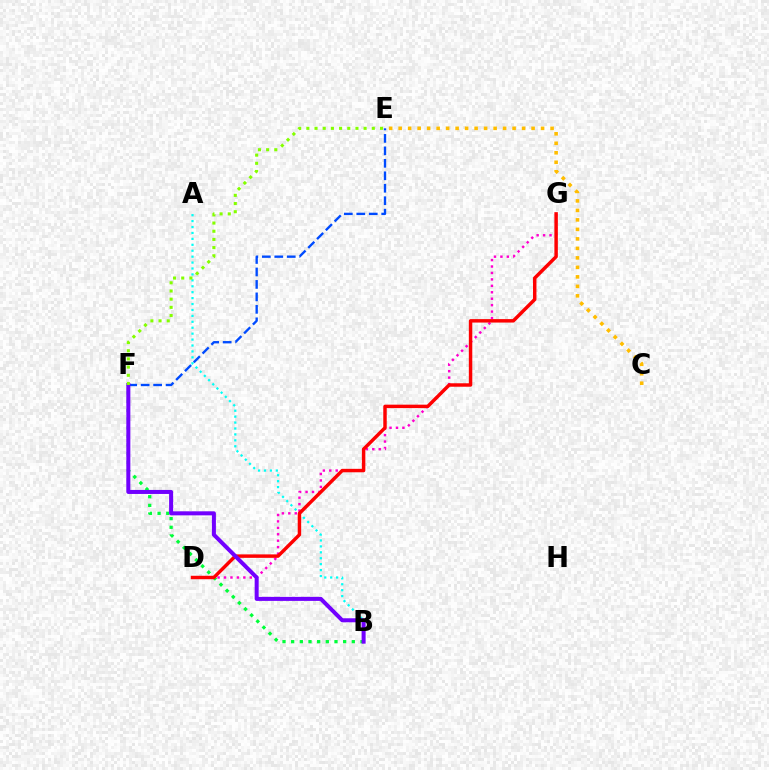{('B', 'F'): [{'color': '#00ff39', 'line_style': 'dotted', 'thickness': 2.35}, {'color': '#7200ff', 'line_style': 'solid', 'thickness': 2.89}], ('D', 'G'): [{'color': '#ff00cf', 'line_style': 'dotted', 'thickness': 1.75}, {'color': '#ff0000', 'line_style': 'solid', 'thickness': 2.48}], ('A', 'B'): [{'color': '#00fff6', 'line_style': 'dotted', 'thickness': 1.61}], ('E', 'F'): [{'color': '#004bff', 'line_style': 'dashed', 'thickness': 1.69}, {'color': '#84ff00', 'line_style': 'dotted', 'thickness': 2.22}], ('C', 'E'): [{'color': '#ffbd00', 'line_style': 'dotted', 'thickness': 2.58}]}